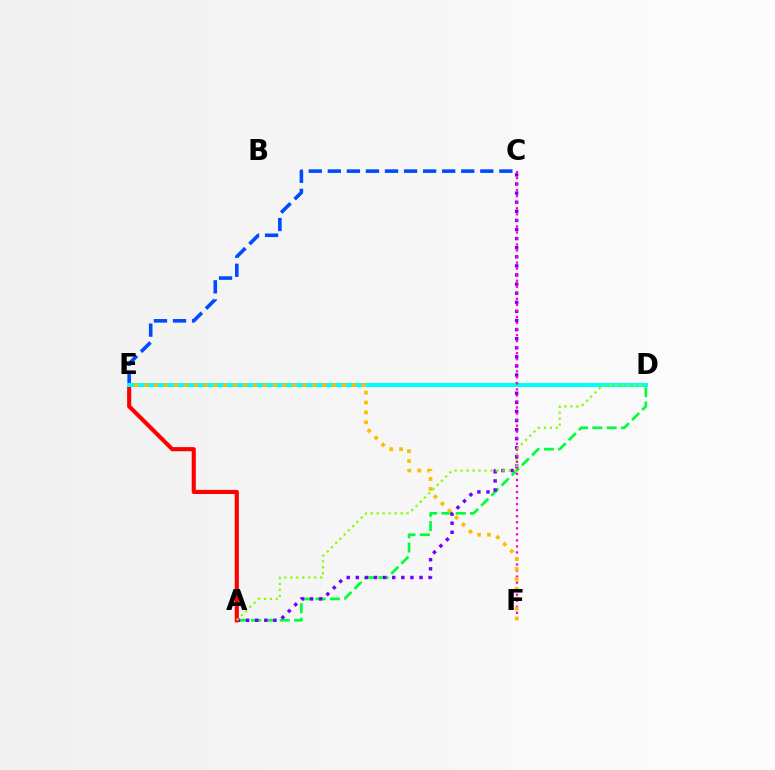{('A', 'D'): [{'color': '#00ff39', 'line_style': 'dashed', 'thickness': 1.95}, {'color': '#84ff00', 'line_style': 'dotted', 'thickness': 1.62}], ('A', 'C'): [{'color': '#7200ff', 'line_style': 'dotted', 'thickness': 2.47}], ('C', 'E'): [{'color': '#004bff', 'line_style': 'dashed', 'thickness': 2.59}], ('A', 'E'): [{'color': '#ff0000', 'line_style': 'solid', 'thickness': 2.96}], ('D', 'E'): [{'color': '#00fff6', 'line_style': 'solid', 'thickness': 2.92}], ('C', 'F'): [{'color': '#ff00cf', 'line_style': 'dotted', 'thickness': 1.64}], ('E', 'F'): [{'color': '#ffbd00', 'line_style': 'dotted', 'thickness': 2.69}]}